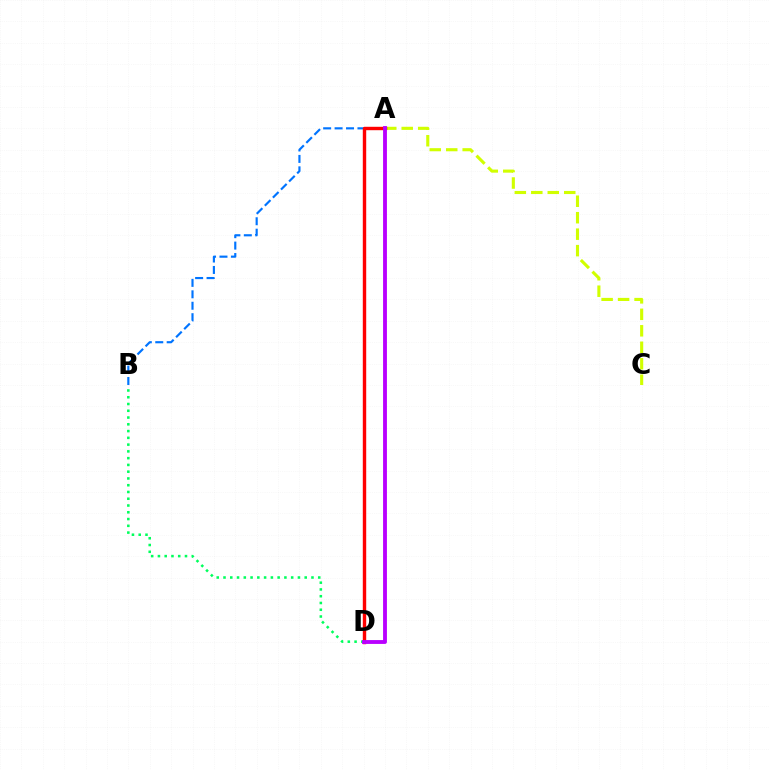{('A', 'B'): [{'color': '#0074ff', 'line_style': 'dashed', 'thickness': 1.55}], ('A', 'C'): [{'color': '#d1ff00', 'line_style': 'dashed', 'thickness': 2.24}], ('B', 'D'): [{'color': '#00ff5c', 'line_style': 'dotted', 'thickness': 1.84}], ('A', 'D'): [{'color': '#ff0000', 'line_style': 'solid', 'thickness': 2.45}, {'color': '#b900ff', 'line_style': 'solid', 'thickness': 2.77}]}